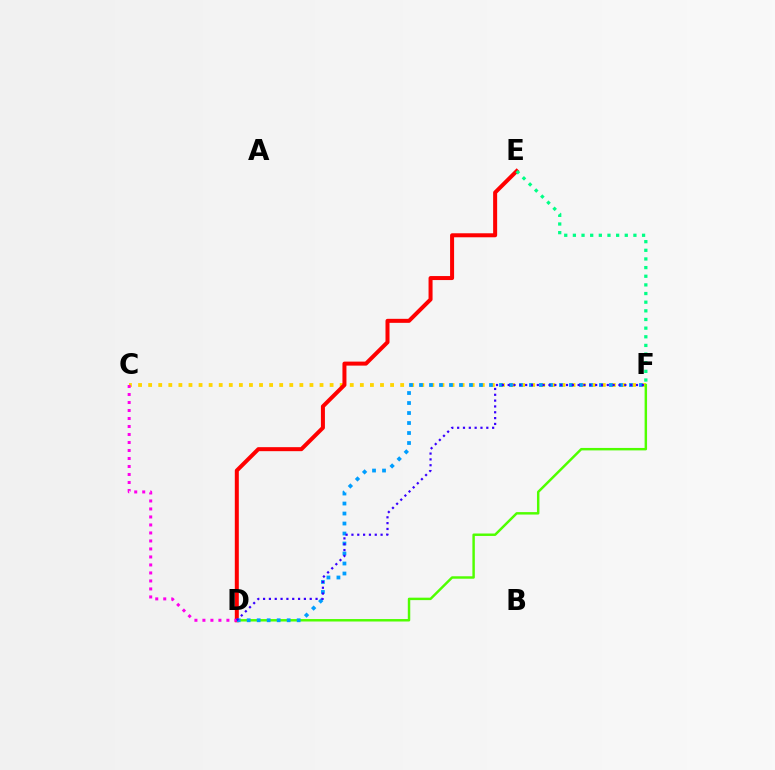{('C', 'F'): [{'color': '#ffd500', 'line_style': 'dotted', 'thickness': 2.74}], ('D', 'F'): [{'color': '#4fff00', 'line_style': 'solid', 'thickness': 1.77}, {'color': '#009eff', 'line_style': 'dotted', 'thickness': 2.72}, {'color': '#3700ff', 'line_style': 'dotted', 'thickness': 1.58}], ('D', 'E'): [{'color': '#ff0000', 'line_style': 'solid', 'thickness': 2.89}], ('C', 'D'): [{'color': '#ff00ed', 'line_style': 'dotted', 'thickness': 2.17}], ('E', 'F'): [{'color': '#00ff86', 'line_style': 'dotted', 'thickness': 2.35}]}